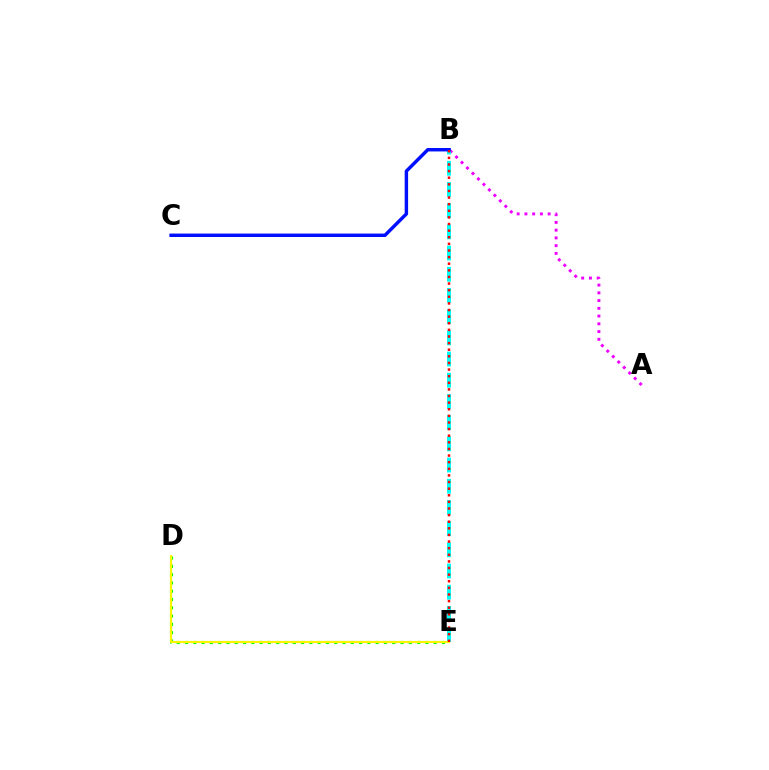{('A', 'B'): [{'color': '#ee00ff', 'line_style': 'dotted', 'thickness': 2.1}], ('B', 'E'): [{'color': '#00fff6', 'line_style': 'dashed', 'thickness': 2.88}, {'color': '#ff0000', 'line_style': 'dotted', 'thickness': 1.8}], ('D', 'E'): [{'color': '#08ff00', 'line_style': 'dotted', 'thickness': 2.25}, {'color': '#fcf500', 'line_style': 'solid', 'thickness': 1.54}], ('B', 'C'): [{'color': '#0010ff', 'line_style': 'solid', 'thickness': 2.47}]}